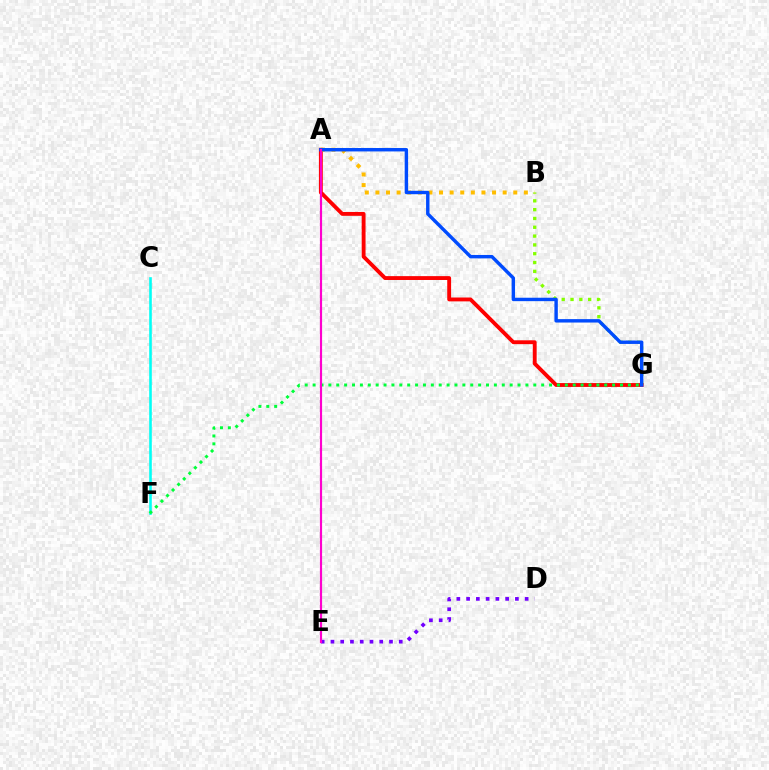{('B', 'G'): [{'color': '#84ff00', 'line_style': 'dotted', 'thickness': 2.39}], ('D', 'E'): [{'color': '#7200ff', 'line_style': 'dotted', 'thickness': 2.65}], ('A', 'G'): [{'color': '#ff0000', 'line_style': 'solid', 'thickness': 2.78}, {'color': '#004bff', 'line_style': 'solid', 'thickness': 2.46}], ('A', 'B'): [{'color': '#ffbd00', 'line_style': 'dotted', 'thickness': 2.88}], ('C', 'F'): [{'color': '#00fff6', 'line_style': 'solid', 'thickness': 1.87}], ('F', 'G'): [{'color': '#00ff39', 'line_style': 'dotted', 'thickness': 2.14}], ('A', 'E'): [{'color': '#ff00cf', 'line_style': 'solid', 'thickness': 1.56}]}